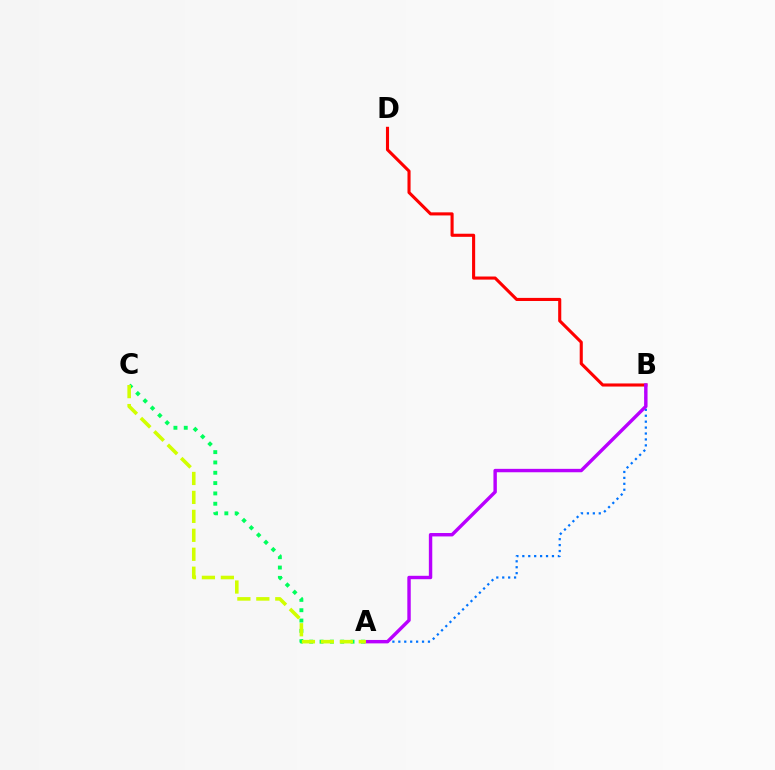{('B', 'D'): [{'color': '#ff0000', 'line_style': 'solid', 'thickness': 2.23}], ('A', 'C'): [{'color': '#00ff5c', 'line_style': 'dotted', 'thickness': 2.81}, {'color': '#d1ff00', 'line_style': 'dashed', 'thickness': 2.57}], ('A', 'B'): [{'color': '#0074ff', 'line_style': 'dotted', 'thickness': 1.61}, {'color': '#b900ff', 'line_style': 'solid', 'thickness': 2.46}]}